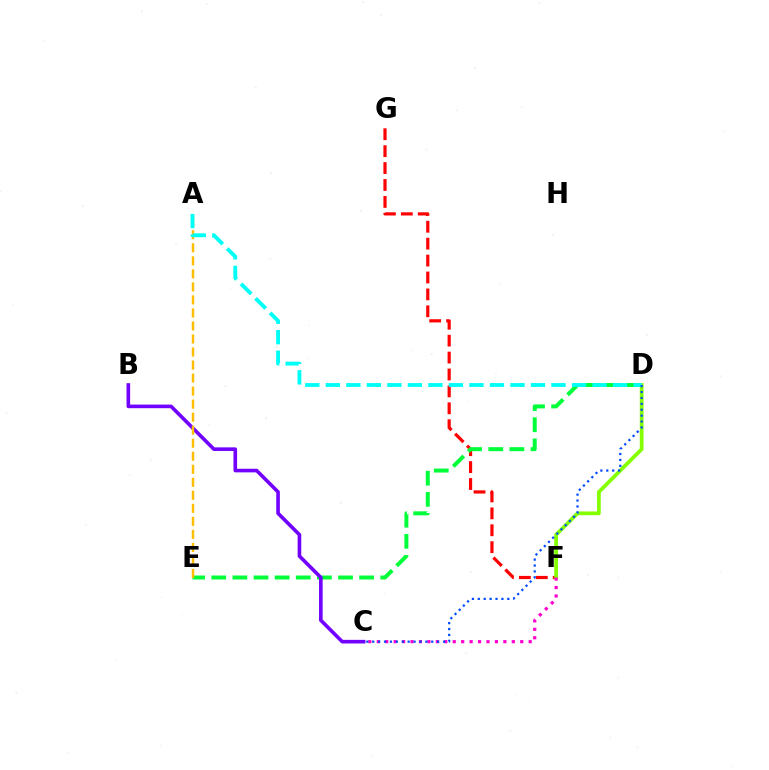{('F', 'G'): [{'color': '#ff0000', 'line_style': 'dashed', 'thickness': 2.3}], ('D', 'E'): [{'color': '#00ff39', 'line_style': 'dashed', 'thickness': 2.87}], ('B', 'C'): [{'color': '#7200ff', 'line_style': 'solid', 'thickness': 2.6}], ('D', 'F'): [{'color': '#84ff00', 'line_style': 'solid', 'thickness': 2.7}], ('C', 'F'): [{'color': '#ff00cf', 'line_style': 'dotted', 'thickness': 2.29}], ('A', 'E'): [{'color': '#ffbd00', 'line_style': 'dashed', 'thickness': 1.77}], ('A', 'D'): [{'color': '#00fff6', 'line_style': 'dashed', 'thickness': 2.79}], ('C', 'D'): [{'color': '#004bff', 'line_style': 'dotted', 'thickness': 1.6}]}